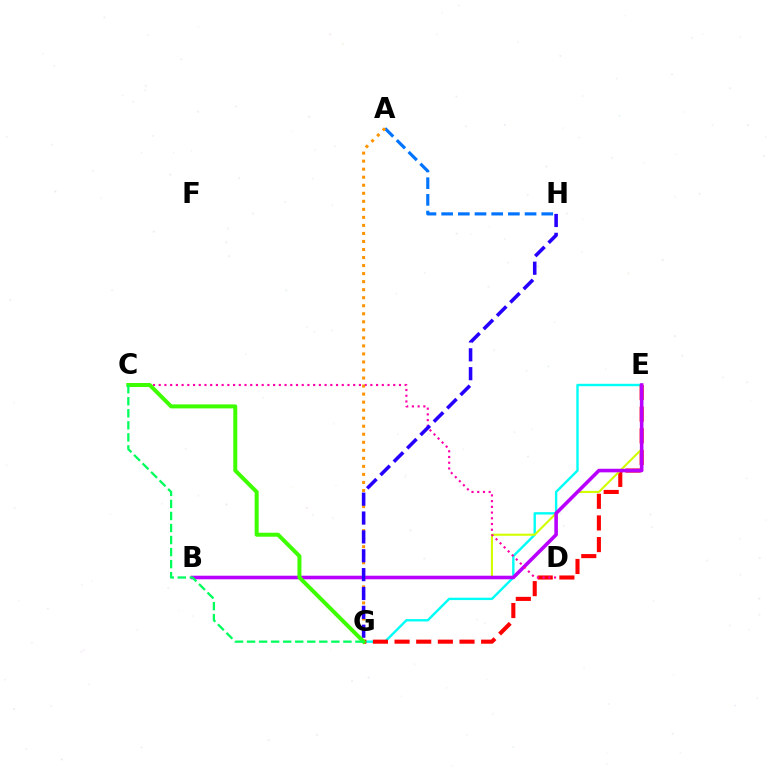{('E', 'G'): [{'color': '#00fff6', 'line_style': 'solid', 'thickness': 1.72}, {'color': '#ff0000', 'line_style': 'dashed', 'thickness': 2.94}], ('B', 'E'): [{'color': '#d1ff00', 'line_style': 'solid', 'thickness': 1.51}, {'color': '#b900ff', 'line_style': 'solid', 'thickness': 2.58}], ('A', 'H'): [{'color': '#0074ff', 'line_style': 'dashed', 'thickness': 2.27}], ('C', 'D'): [{'color': '#ff00ac', 'line_style': 'dotted', 'thickness': 1.55}], ('A', 'G'): [{'color': '#ff9400', 'line_style': 'dotted', 'thickness': 2.18}], ('G', 'H'): [{'color': '#2500ff', 'line_style': 'dashed', 'thickness': 2.56}], ('C', 'G'): [{'color': '#3dff00', 'line_style': 'solid', 'thickness': 2.87}, {'color': '#00ff5c', 'line_style': 'dashed', 'thickness': 1.64}]}